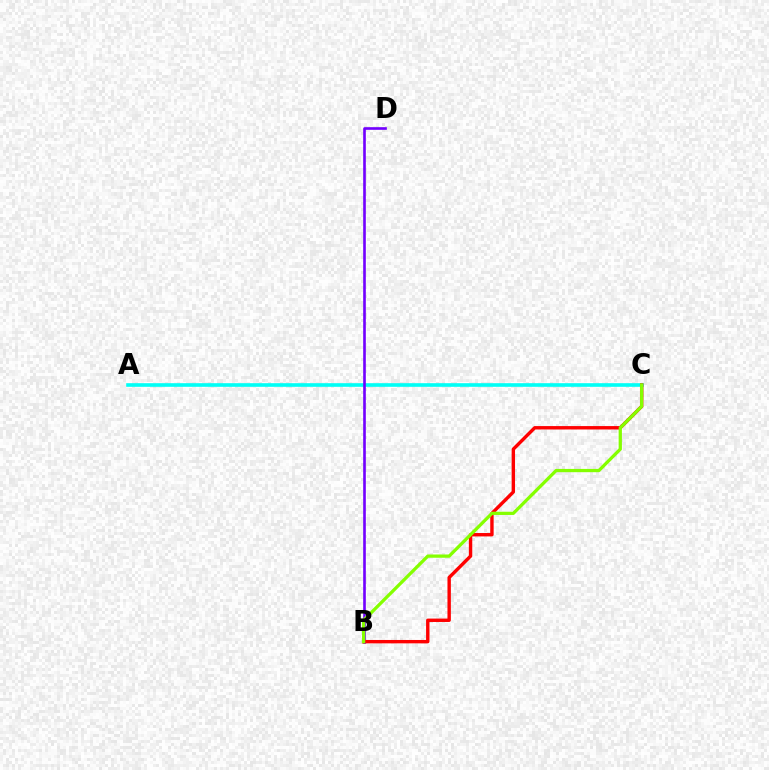{('A', 'C'): [{'color': '#00fff6', 'line_style': 'solid', 'thickness': 2.61}], ('B', 'D'): [{'color': '#7200ff', 'line_style': 'solid', 'thickness': 1.9}], ('B', 'C'): [{'color': '#ff0000', 'line_style': 'solid', 'thickness': 2.45}, {'color': '#84ff00', 'line_style': 'solid', 'thickness': 2.35}]}